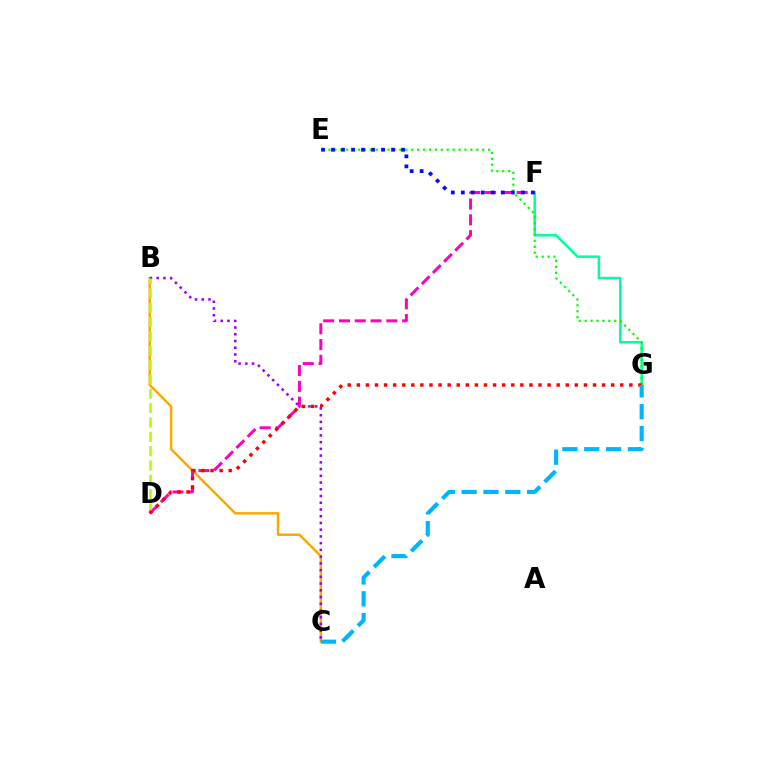{('B', 'C'): [{'color': '#ffa500', 'line_style': 'solid', 'thickness': 1.77}, {'color': '#9b00ff', 'line_style': 'dotted', 'thickness': 1.83}], ('F', 'G'): [{'color': '#00ff9d', 'line_style': 'solid', 'thickness': 1.8}], ('D', 'F'): [{'color': '#ff00bd', 'line_style': 'dashed', 'thickness': 2.15}], ('E', 'G'): [{'color': '#08ff00', 'line_style': 'dotted', 'thickness': 1.61}], ('B', 'D'): [{'color': '#b3ff00', 'line_style': 'dashed', 'thickness': 1.95}], ('D', 'G'): [{'color': '#ff0000', 'line_style': 'dotted', 'thickness': 2.47}], ('C', 'G'): [{'color': '#00b5ff', 'line_style': 'dashed', 'thickness': 2.97}], ('E', 'F'): [{'color': '#0010ff', 'line_style': 'dotted', 'thickness': 2.72}]}